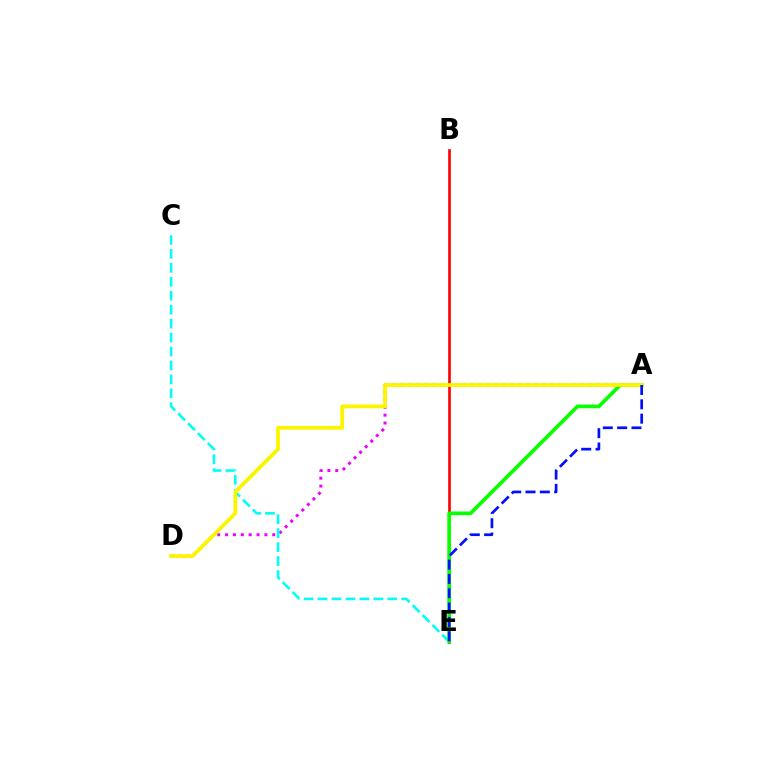{('A', 'D'): [{'color': '#ee00ff', 'line_style': 'dotted', 'thickness': 2.13}, {'color': '#fcf500', 'line_style': 'solid', 'thickness': 2.73}], ('B', 'E'): [{'color': '#ff0000', 'line_style': 'solid', 'thickness': 1.9}], ('C', 'E'): [{'color': '#00fff6', 'line_style': 'dashed', 'thickness': 1.89}], ('A', 'E'): [{'color': '#08ff00', 'line_style': 'solid', 'thickness': 2.66}, {'color': '#0010ff', 'line_style': 'dashed', 'thickness': 1.95}]}